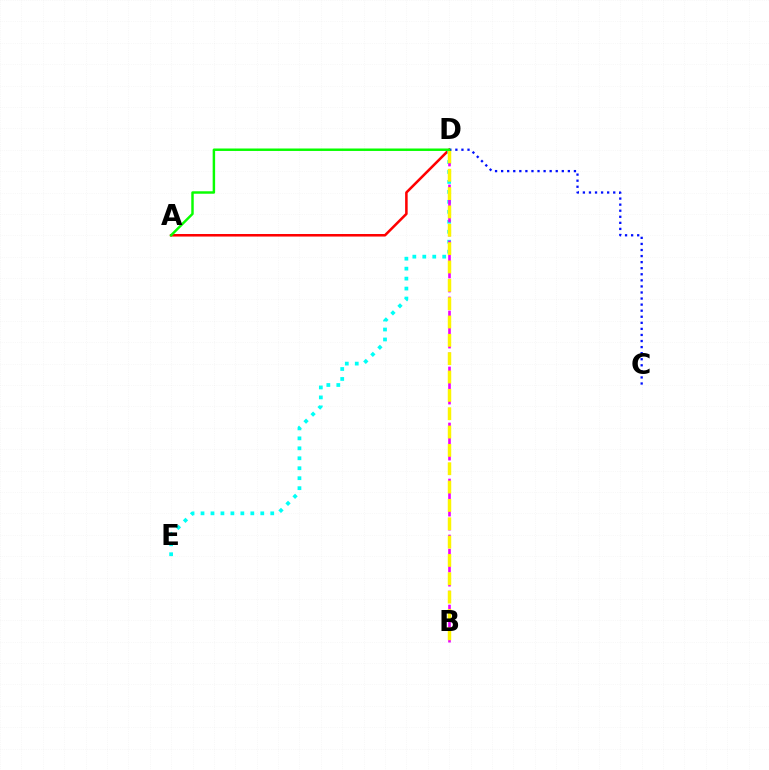{('A', 'D'): [{'color': '#ff0000', 'line_style': 'solid', 'thickness': 1.83}, {'color': '#08ff00', 'line_style': 'solid', 'thickness': 1.77}], ('D', 'E'): [{'color': '#00fff6', 'line_style': 'dotted', 'thickness': 2.71}], ('B', 'D'): [{'color': '#ee00ff', 'line_style': 'dashed', 'thickness': 1.9}, {'color': '#fcf500', 'line_style': 'dashed', 'thickness': 2.49}], ('C', 'D'): [{'color': '#0010ff', 'line_style': 'dotted', 'thickness': 1.65}]}